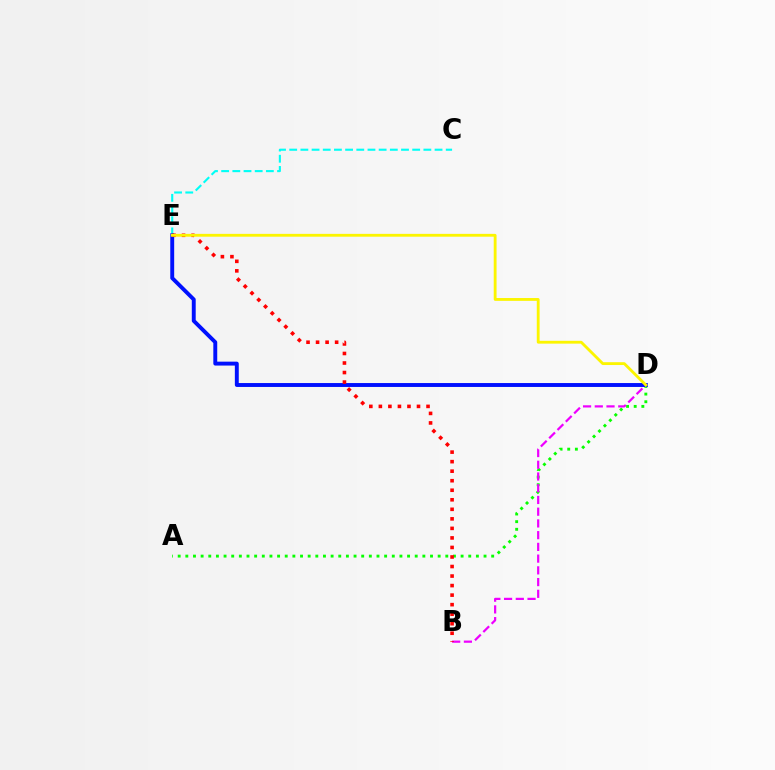{('C', 'E'): [{'color': '#00fff6', 'line_style': 'dashed', 'thickness': 1.52}], ('A', 'D'): [{'color': '#08ff00', 'line_style': 'dotted', 'thickness': 2.08}], ('D', 'E'): [{'color': '#0010ff', 'line_style': 'solid', 'thickness': 2.81}, {'color': '#fcf500', 'line_style': 'solid', 'thickness': 2.04}], ('B', 'D'): [{'color': '#ee00ff', 'line_style': 'dashed', 'thickness': 1.59}], ('B', 'E'): [{'color': '#ff0000', 'line_style': 'dotted', 'thickness': 2.59}]}